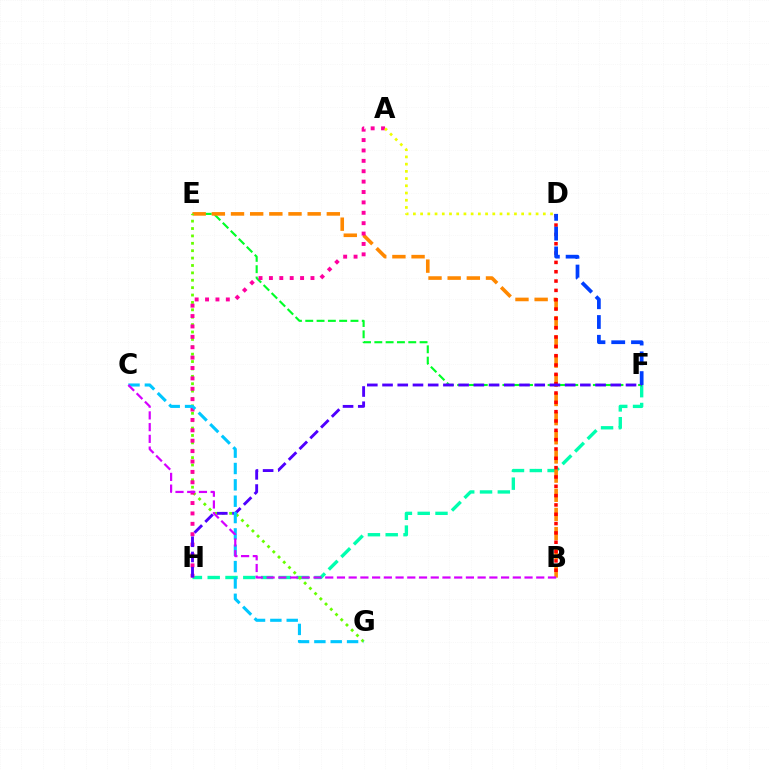{('F', 'H'): [{'color': '#00ffaf', 'line_style': 'dashed', 'thickness': 2.42}, {'color': '#4f00ff', 'line_style': 'dashed', 'thickness': 2.07}], ('E', 'F'): [{'color': '#00ff27', 'line_style': 'dashed', 'thickness': 1.54}], ('B', 'E'): [{'color': '#ff8800', 'line_style': 'dashed', 'thickness': 2.6}], ('E', 'G'): [{'color': '#66ff00', 'line_style': 'dotted', 'thickness': 2.01}], ('A', 'H'): [{'color': '#ff00a0', 'line_style': 'dotted', 'thickness': 2.82}], ('B', 'D'): [{'color': '#ff0000', 'line_style': 'dotted', 'thickness': 2.53}], ('D', 'F'): [{'color': '#003fff', 'line_style': 'dashed', 'thickness': 2.69}], ('C', 'G'): [{'color': '#00c7ff', 'line_style': 'dashed', 'thickness': 2.22}], ('B', 'C'): [{'color': '#d600ff', 'line_style': 'dashed', 'thickness': 1.59}], ('A', 'D'): [{'color': '#eeff00', 'line_style': 'dotted', 'thickness': 1.96}]}